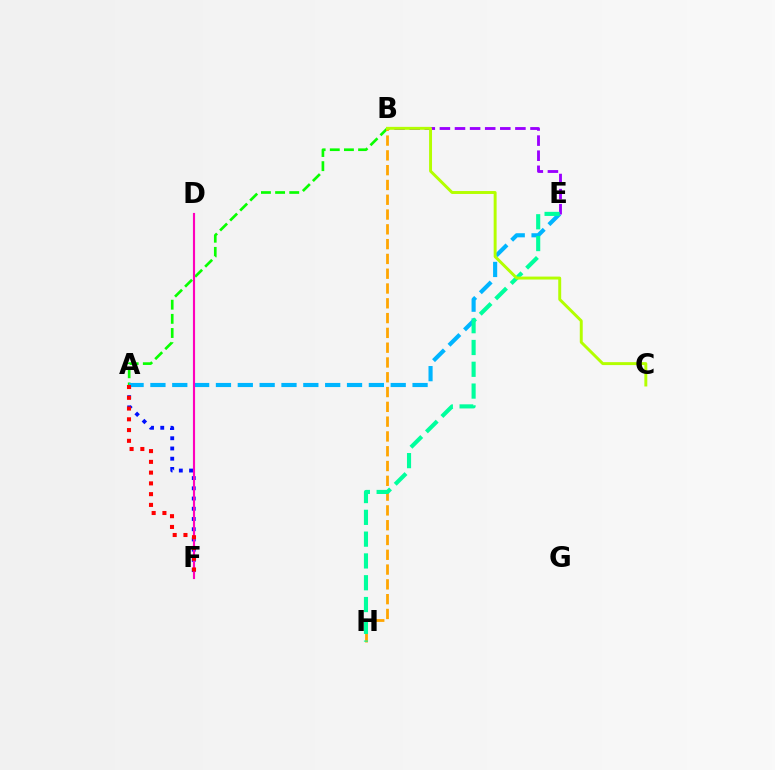{('A', 'F'): [{'color': '#0010ff', 'line_style': 'dotted', 'thickness': 2.78}, {'color': '#ff0000', 'line_style': 'dotted', 'thickness': 2.92}], ('A', 'B'): [{'color': '#08ff00', 'line_style': 'dashed', 'thickness': 1.92}], ('A', 'E'): [{'color': '#00b5ff', 'line_style': 'dashed', 'thickness': 2.97}], ('B', 'E'): [{'color': '#9b00ff', 'line_style': 'dashed', 'thickness': 2.05}], ('B', 'H'): [{'color': '#ffa500', 'line_style': 'dashed', 'thickness': 2.01}], ('D', 'F'): [{'color': '#ff00bd', 'line_style': 'solid', 'thickness': 1.53}], ('E', 'H'): [{'color': '#00ff9d', 'line_style': 'dashed', 'thickness': 2.96}], ('B', 'C'): [{'color': '#b3ff00', 'line_style': 'solid', 'thickness': 2.12}]}